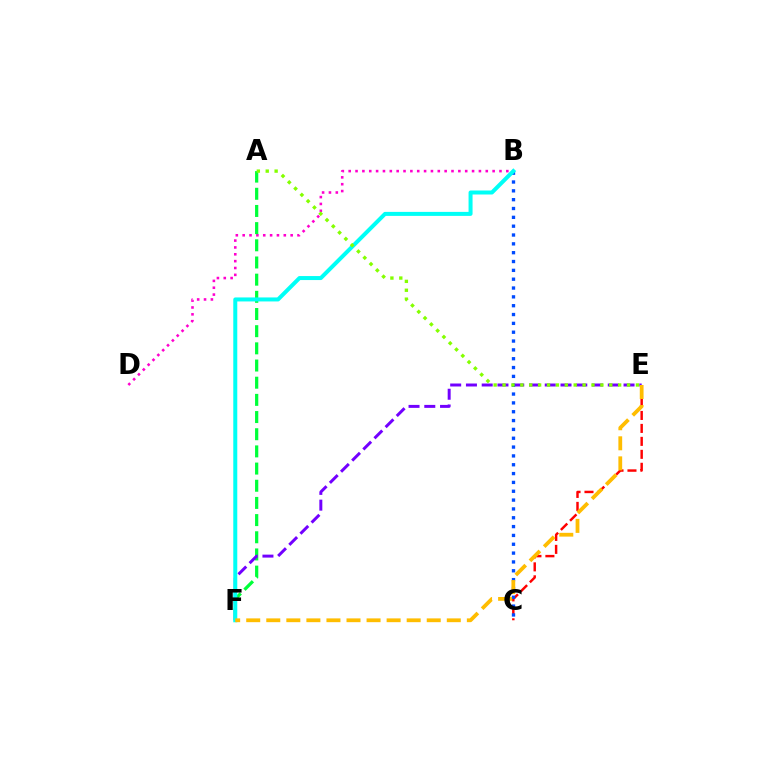{('B', 'D'): [{'color': '#ff00cf', 'line_style': 'dotted', 'thickness': 1.86}], ('A', 'F'): [{'color': '#00ff39', 'line_style': 'dashed', 'thickness': 2.33}], ('C', 'E'): [{'color': '#ff0000', 'line_style': 'dashed', 'thickness': 1.76}], ('E', 'F'): [{'color': '#7200ff', 'line_style': 'dashed', 'thickness': 2.14}, {'color': '#ffbd00', 'line_style': 'dashed', 'thickness': 2.72}], ('B', 'C'): [{'color': '#004bff', 'line_style': 'dotted', 'thickness': 2.4}], ('B', 'F'): [{'color': '#00fff6', 'line_style': 'solid', 'thickness': 2.88}], ('A', 'E'): [{'color': '#84ff00', 'line_style': 'dotted', 'thickness': 2.42}]}